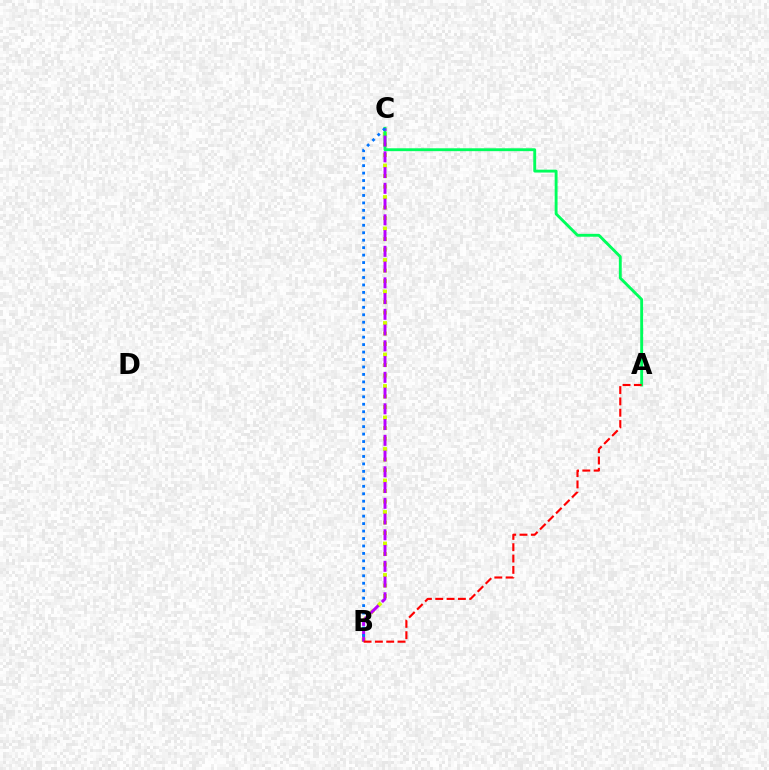{('B', 'C'): [{'color': '#d1ff00', 'line_style': 'dotted', 'thickness': 2.85}, {'color': '#b900ff', 'line_style': 'dashed', 'thickness': 2.14}, {'color': '#0074ff', 'line_style': 'dotted', 'thickness': 2.03}], ('A', 'C'): [{'color': '#00ff5c', 'line_style': 'solid', 'thickness': 2.07}], ('A', 'B'): [{'color': '#ff0000', 'line_style': 'dashed', 'thickness': 1.54}]}